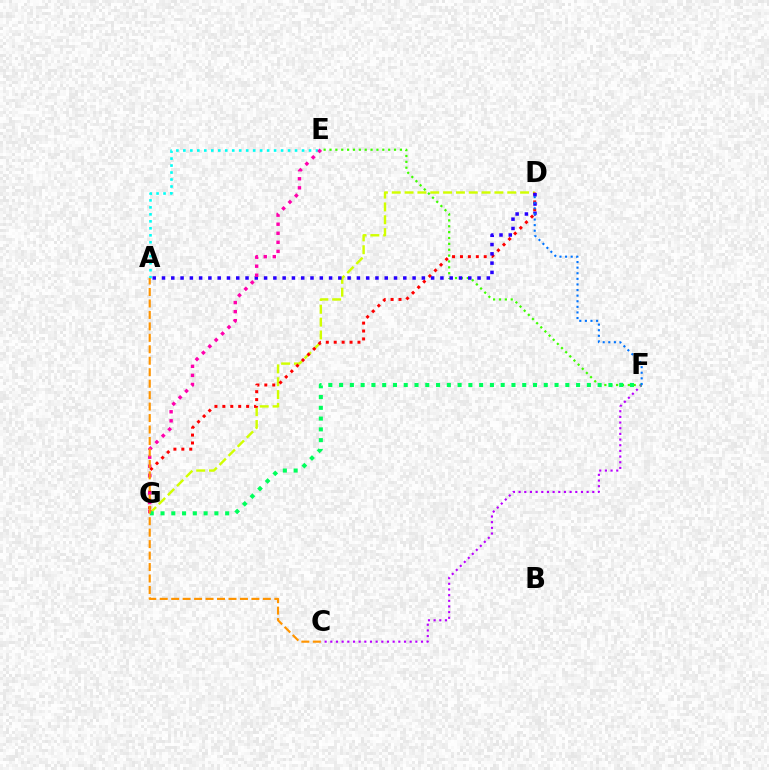{('D', 'G'): [{'color': '#d1ff00', 'line_style': 'dashed', 'thickness': 1.74}, {'color': '#ff0000', 'line_style': 'dotted', 'thickness': 2.15}], ('E', 'F'): [{'color': '#3dff00', 'line_style': 'dotted', 'thickness': 1.59}], ('A', 'E'): [{'color': '#00fff6', 'line_style': 'dotted', 'thickness': 1.9}], ('C', 'F'): [{'color': '#b900ff', 'line_style': 'dotted', 'thickness': 1.54}], ('A', 'D'): [{'color': '#2500ff', 'line_style': 'dotted', 'thickness': 2.52}], ('E', 'G'): [{'color': '#ff00ac', 'line_style': 'dotted', 'thickness': 2.46}], ('F', 'G'): [{'color': '#00ff5c', 'line_style': 'dotted', 'thickness': 2.93}], ('A', 'C'): [{'color': '#ff9400', 'line_style': 'dashed', 'thickness': 1.56}], ('D', 'F'): [{'color': '#0074ff', 'line_style': 'dotted', 'thickness': 1.52}]}